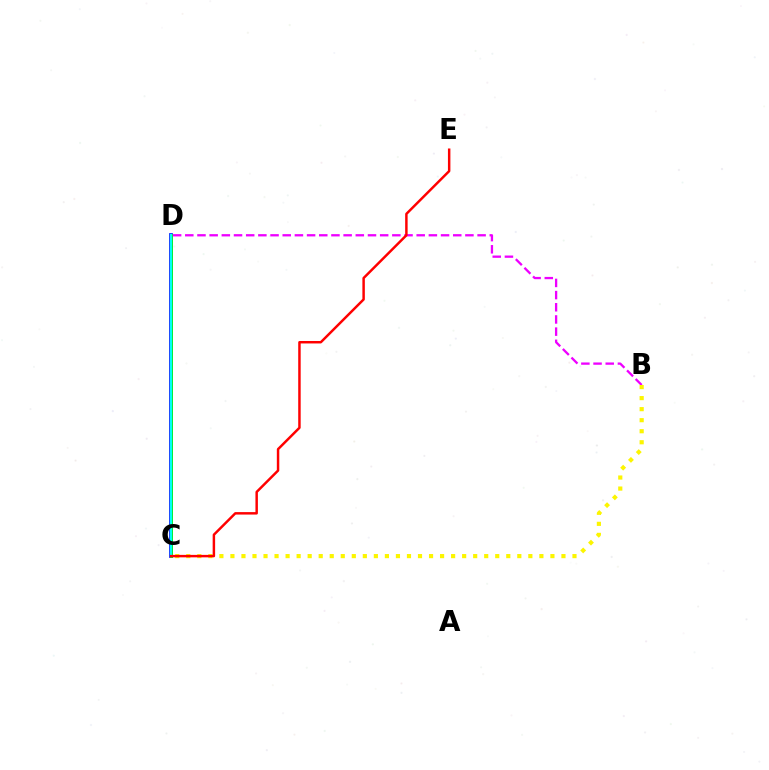{('C', 'D'): [{'color': '#0010ff', 'line_style': 'solid', 'thickness': 2.68}, {'color': '#08ff00', 'line_style': 'solid', 'thickness': 2.0}, {'color': '#00fff6', 'line_style': 'solid', 'thickness': 1.63}], ('B', 'D'): [{'color': '#ee00ff', 'line_style': 'dashed', 'thickness': 1.65}], ('B', 'C'): [{'color': '#fcf500', 'line_style': 'dotted', 'thickness': 3.0}], ('C', 'E'): [{'color': '#ff0000', 'line_style': 'solid', 'thickness': 1.78}]}